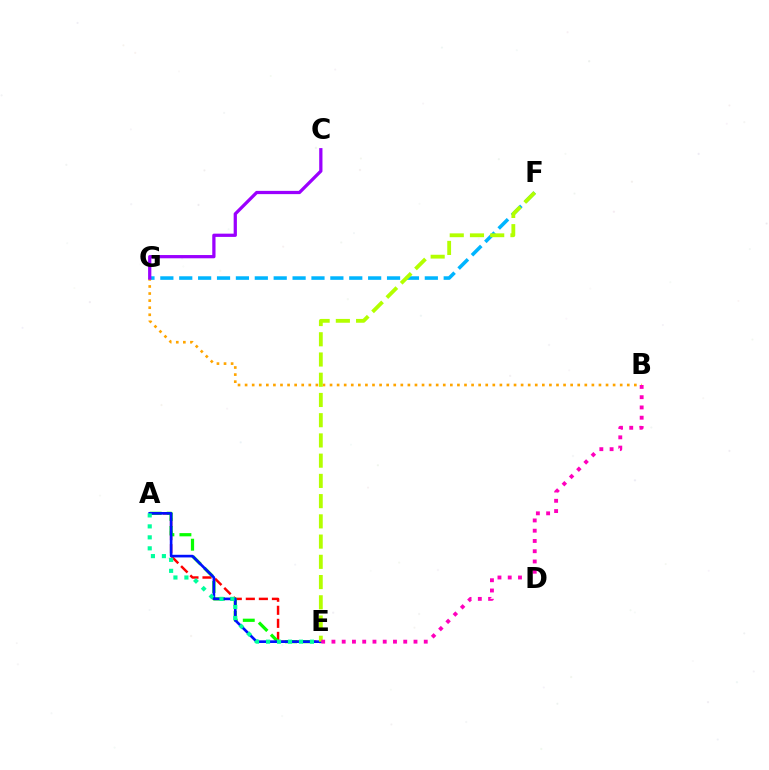{('F', 'G'): [{'color': '#00b5ff', 'line_style': 'dashed', 'thickness': 2.57}], ('B', 'G'): [{'color': '#ffa500', 'line_style': 'dotted', 'thickness': 1.92}], ('A', 'E'): [{'color': '#ff0000', 'line_style': 'dashed', 'thickness': 1.77}, {'color': '#08ff00', 'line_style': 'dashed', 'thickness': 2.32}, {'color': '#0010ff', 'line_style': 'solid', 'thickness': 1.91}, {'color': '#00ff9d', 'line_style': 'dotted', 'thickness': 2.98}], ('C', 'G'): [{'color': '#9b00ff', 'line_style': 'solid', 'thickness': 2.34}], ('E', 'F'): [{'color': '#b3ff00', 'line_style': 'dashed', 'thickness': 2.75}], ('B', 'E'): [{'color': '#ff00bd', 'line_style': 'dotted', 'thickness': 2.79}]}